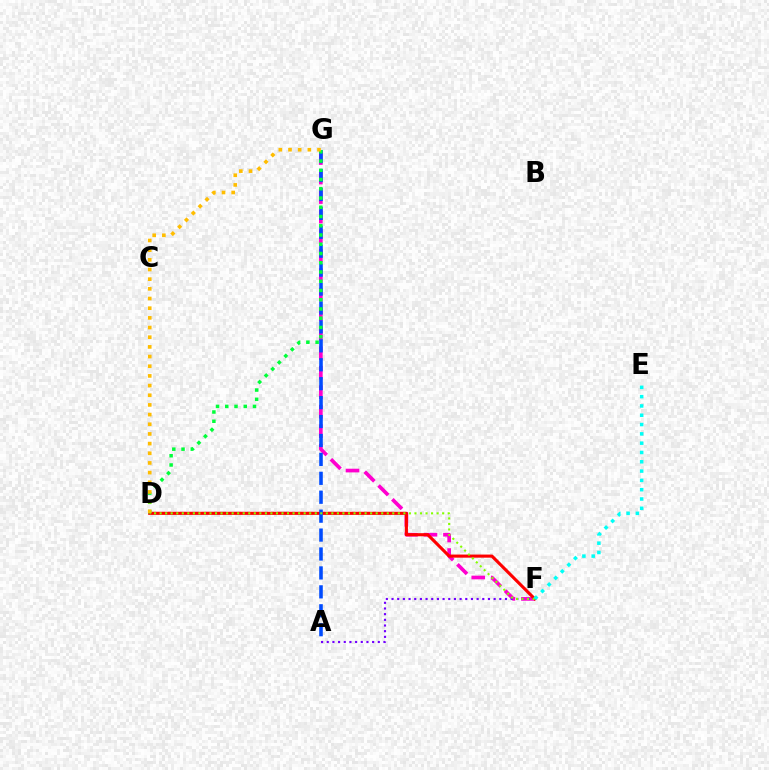{('F', 'G'): [{'color': '#ff00cf', 'line_style': 'dashed', 'thickness': 2.65}], ('A', 'F'): [{'color': '#7200ff', 'line_style': 'dotted', 'thickness': 1.54}], ('D', 'F'): [{'color': '#ff0000', 'line_style': 'solid', 'thickness': 2.24}, {'color': '#84ff00', 'line_style': 'dotted', 'thickness': 1.51}], ('A', 'G'): [{'color': '#004bff', 'line_style': 'dashed', 'thickness': 2.57}], ('D', 'G'): [{'color': '#00ff39', 'line_style': 'dotted', 'thickness': 2.51}, {'color': '#ffbd00', 'line_style': 'dotted', 'thickness': 2.63}], ('E', 'F'): [{'color': '#00fff6', 'line_style': 'dotted', 'thickness': 2.53}]}